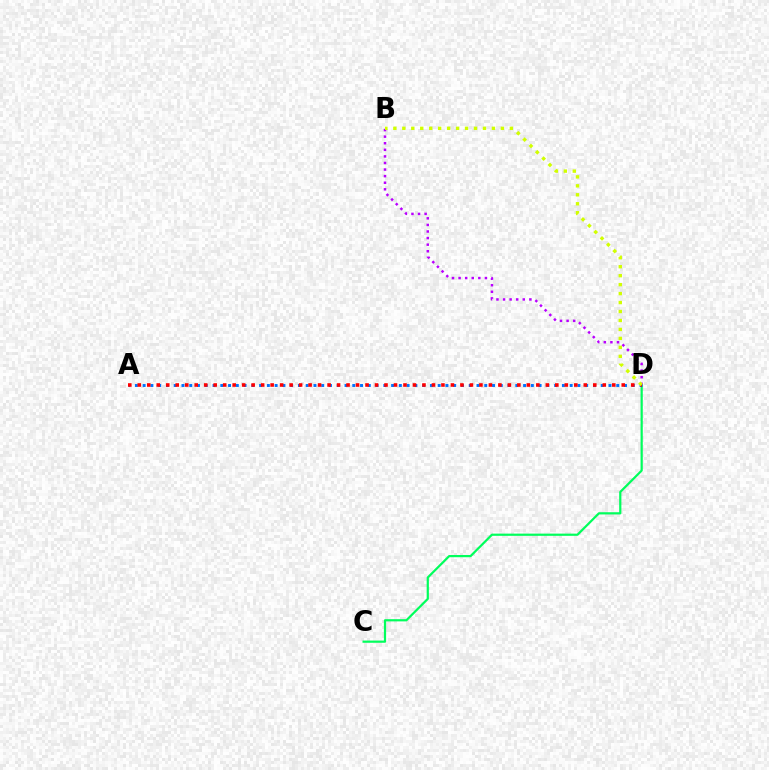{('C', 'D'): [{'color': '#00ff5c', 'line_style': 'solid', 'thickness': 1.59}], ('B', 'D'): [{'color': '#b900ff', 'line_style': 'dotted', 'thickness': 1.79}, {'color': '#d1ff00', 'line_style': 'dotted', 'thickness': 2.43}], ('A', 'D'): [{'color': '#0074ff', 'line_style': 'dotted', 'thickness': 2.11}, {'color': '#ff0000', 'line_style': 'dotted', 'thickness': 2.58}]}